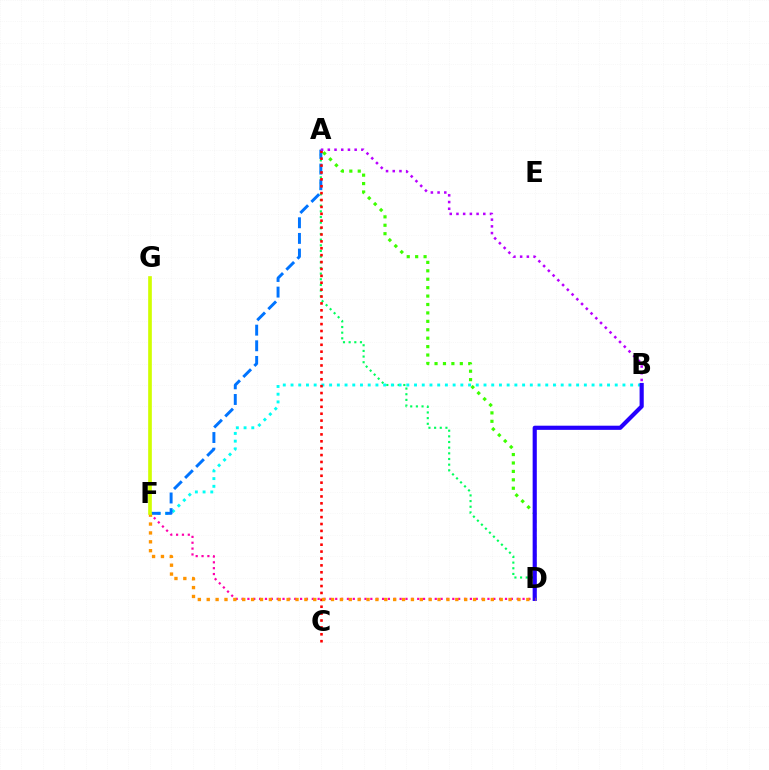{('A', 'D'): [{'color': '#00ff5c', 'line_style': 'dotted', 'thickness': 1.54}, {'color': '#3dff00', 'line_style': 'dotted', 'thickness': 2.29}], ('B', 'F'): [{'color': '#00fff6', 'line_style': 'dotted', 'thickness': 2.1}], ('D', 'F'): [{'color': '#ff00ac', 'line_style': 'dotted', 'thickness': 1.59}, {'color': '#ff9400', 'line_style': 'dotted', 'thickness': 2.41}], ('A', 'F'): [{'color': '#0074ff', 'line_style': 'dashed', 'thickness': 2.12}], ('B', 'D'): [{'color': '#2500ff', 'line_style': 'solid', 'thickness': 2.99}], ('A', 'C'): [{'color': '#ff0000', 'line_style': 'dotted', 'thickness': 1.87}], ('A', 'B'): [{'color': '#b900ff', 'line_style': 'dotted', 'thickness': 1.82}], ('F', 'G'): [{'color': '#d1ff00', 'line_style': 'solid', 'thickness': 2.64}]}